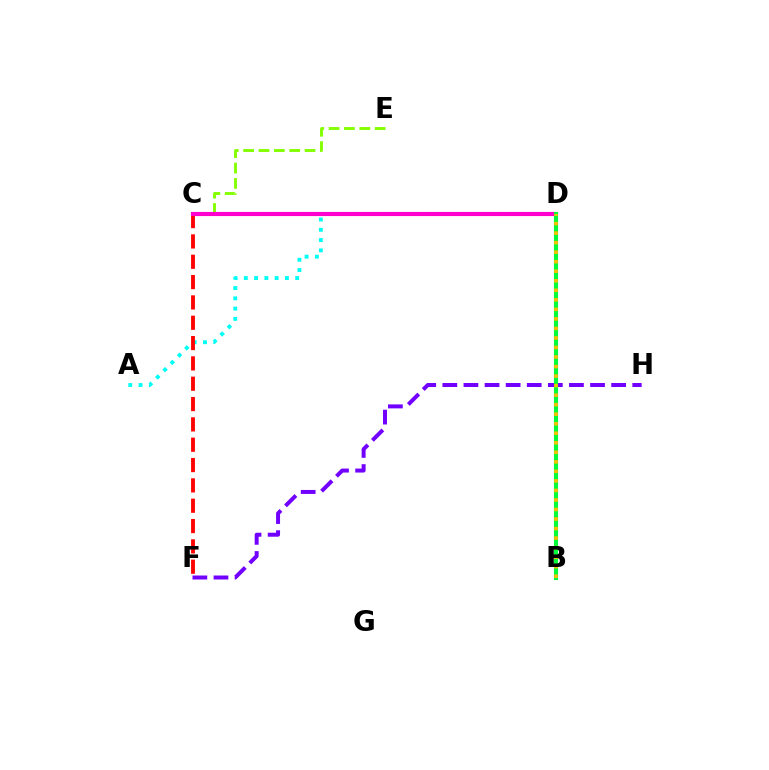{('F', 'H'): [{'color': '#7200ff', 'line_style': 'dashed', 'thickness': 2.87}], ('A', 'D'): [{'color': '#00fff6', 'line_style': 'dotted', 'thickness': 2.79}], ('C', 'E'): [{'color': '#84ff00', 'line_style': 'dashed', 'thickness': 2.09}], ('C', 'F'): [{'color': '#ff0000', 'line_style': 'dashed', 'thickness': 2.76}], ('C', 'D'): [{'color': '#ff00cf', 'line_style': 'solid', 'thickness': 2.98}], ('B', 'D'): [{'color': '#004bff', 'line_style': 'dashed', 'thickness': 2.81}, {'color': '#00ff39', 'line_style': 'solid', 'thickness': 2.97}, {'color': '#ffbd00', 'line_style': 'dotted', 'thickness': 2.59}]}